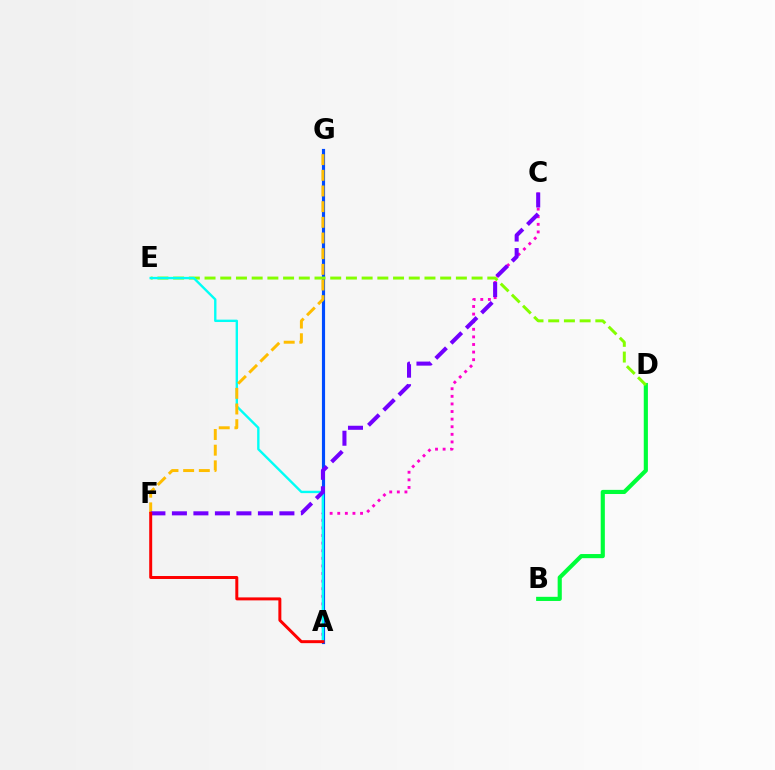{('B', 'D'): [{'color': '#00ff39', 'line_style': 'solid', 'thickness': 2.98}], ('A', 'C'): [{'color': '#ff00cf', 'line_style': 'dotted', 'thickness': 2.06}], ('A', 'G'): [{'color': '#004bff', 'line_style': 'solid', 'thickness': 2.27}], ('D', 'E'): [{'color': '#84ff00', 'line_style': 'dashed', 'thickness': 2.13}], ('A', 'E'): [{'color': '#00fff6', 'line_style': 'solid', 'thickness': 1.71}], ('F', 'G'): [{'color': '#ffbd00', 'line_style': 'dashed', 'thickness': 2.13}], ('C', 'F'): [{'color': '#7200ff', 'line_style': 'dashed', 'thickness': 2.92}], ('A', 'F'): [{'color': '#ff0000', 'line_style': 'solid', 'thickness': 2.14}]}